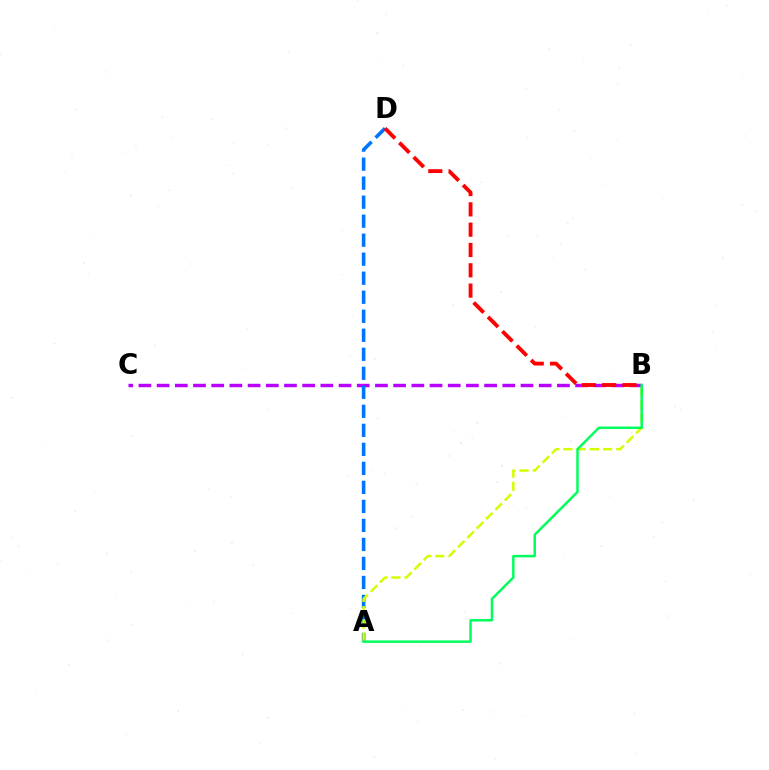{('B', 'C'): [{'color': '#b900ff', 'line_style': 'dashed', 'thickness': 2.47}], ('A', 'D'): [{'color': '#0074ff', 'line_style': 'dashed', 'thickness': 2.58}], ('A', 'B'): [{'color': '#d1ff00', 'line_style': 'dashed', 'thickness': 1.79}, {'color': '#00ff5c', 'line_style': 'solid', 'thickness': 1.78}], ('B', 'D'): [{'color': '#ff0000', 'line_style': 'dashed', 'thickness': 2.76}]}